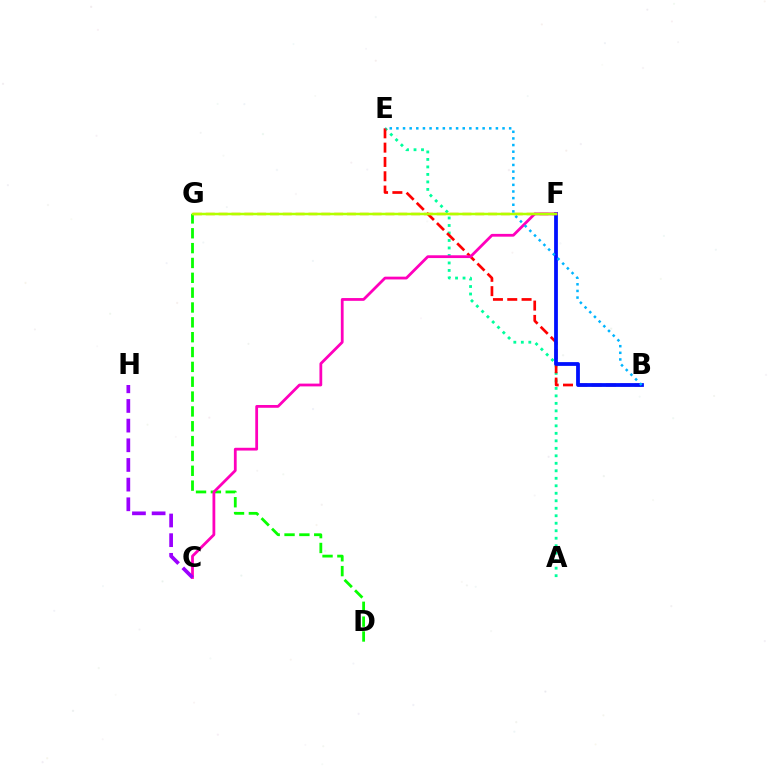{('D', 'G'): [{'color': '#08ff00', 'line_style': 'dashed', 'thickness': 2.02}], ('A', 'E'): [{'color': '#00ff9d', 'line_style': 'dotted', 'thickness': 2.04}], ('B', 'E'): [{'color': '#ff0000', 'line_style': 'dashed', 'thickness': 1.94}, {'color': '#00b5ff', 'line_style': 'dotted', 'thickness': 1.8}], ('F', 'G'): [{'color': '#ffa500', 'line_style': 'dashed', 'thickness': 1.74}, {'color': '#b3ff00', 'line_style': 'solid', 'thickness': 1.79}], ('B', 'F'): [{'color': '#0010ff', 'line_style': 'solid', 'thickness': 2.72}], ('C', 'F'): [{'color': '#ff00bd', 'line_style': 'solid', 'thickness': 2.0}], ('C', 'H'): [{'color': '#9b00ff', 'line_style': 'dashed', 'thickness': 2.67}]}